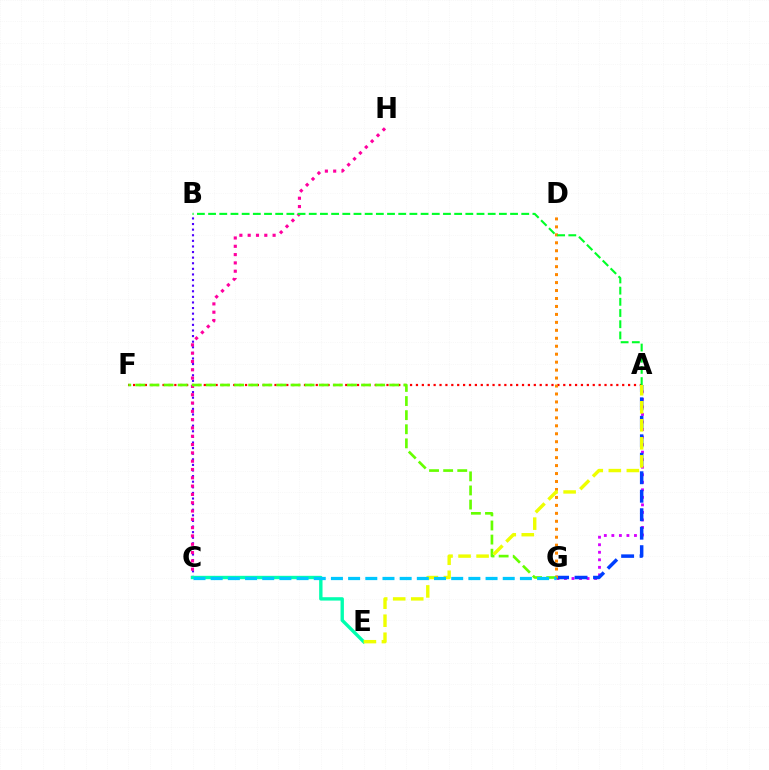{('B', 'C'): [{'color': '#4f00ff', 'line_style': 'dotted', 'thickness': 1.52}], ('A', 'G'): [{'color': '#d600ff', 'line_style': 'dotted', 'thickness': 2.05}, {'color': '#003fff', 'line_style': 'dashed', 'thickness': 2.51}], ('A', 'F'): [{'color': '#ff0000', 'line_style': 'dotted', 'thickness': 1.6}], ('D', 'G'): [{'color': '#ff8800', 'line_style': 'dotted', 'thickness': 2.16}], ('C', 'H'): [{'color': '#ff00a0', 'line_style': 'dotted', 'thickness': 2.26}], ('F', 'G'): [{'color': '#66ff00', 'line_style': 'dashed', 'thickness': 1.92}], ('C', 'E'): [{'color': '#00ffaf', 'line_style': 'solid', 'thickness': 2.43}], ('A', 'B'): [{'color': '#00ff27', 'line_style': 'dashed', 'thickness': 1.52}], ('A', 'E'): [{'color': '#eeff00', 'line_style': 'dashed', 'thickness': 2.45}], ('C', 'G'): [{'color': '#00c7ff', 'line_style': 'dashed', 'thickness': 2.33}]}